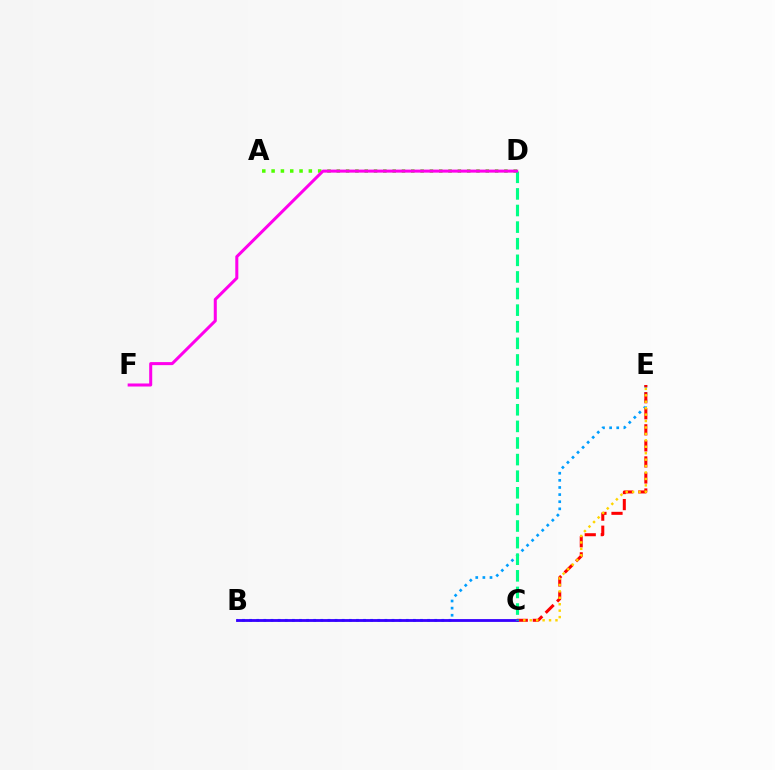{('A', 'D'): [{'color': '#4fff00', 'line_style': 'dotted', 'thickness': 2.53}], ('B', 'E'): [{'color': '#009eff', 'line_style': 'dotted', 'thickness': 1.93}], ('C', 'E'): [{'color': '#ff0000', 'line_style': 'dashed', 'thickness': 2.18}, {'color': '#ffd500', 'line_style': 'dotted', 'thickness': 1.75}], ('B', 'C'): [{'color': '#3700ff', 'line_style': 'solid', 'thickness': 2.03}], ('C', 'D'): [{'color': '#00ff86', 'line_style': 'dashed', 'thickness': 2.26}], ('D', 'F'): [{'color': '#ff00ed', 'line_style': 'solid', 'thickness': 2.18}]}